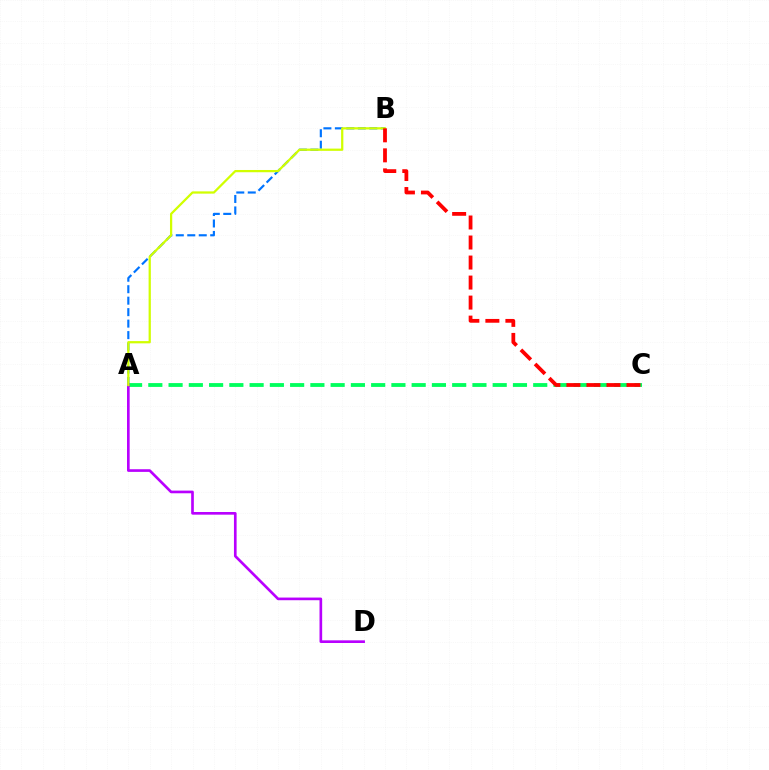{('A', 'C'): [{'color': '#00ff5c', 'line_style': 'dashed', 'thickness': 2.75}], ('A', 'B'): [{'color': '#0074ff', 'line_style': 'dashed', 'thickness': 1.56}, {'color': '#d1ff00', 'line_style': 'solid', 'thickness': 1.62}], ('A', 'D'): [{'color': '#b900ff', 'line_style': 'solid', 'thickness': 1.92}], ('B', 'C'): [{'color': '#ff0000', 'line_style': 'dashed', 'thickness': 2.72}]}